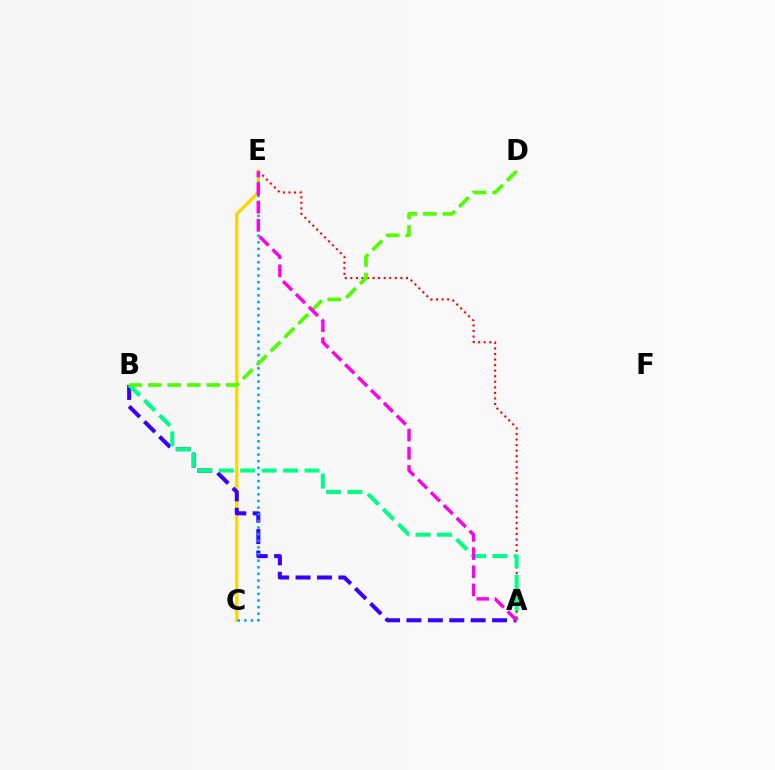{('A', 'E'): [{'color': '#ff0000', 'line_style': 'dotted', 'thickness': 1.51}, {'color': '#ff00ed', 'line_style': 'dashed', 'thickness': 2.47}], ('C', 'E'): [{'color': '#ffd500', 'line_style': 'solid', 'thickness': 2.34}, {'color': '#009eff', 'line_style': 'dotted', 'thickness': 1.8}], ('A', 'B'): [{'color': '#3700ff', 'line_style': 'dashed', 'thickness': 2.91}, {'color': '#00ff86', 'line_style': 'dashed', 'thickness': 2.91}], ('B', 'D'): [{'color': '#4fff00', 'line_style': 'dashed', 'thickness': 2.65}]}